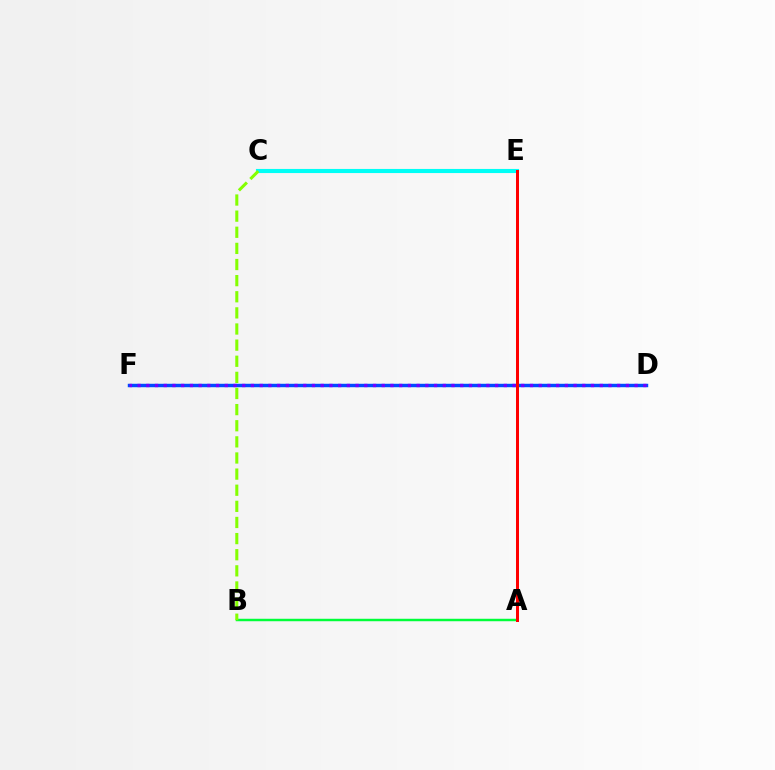{('C', 'E'): [{'color': '#ff00cf', 'line_style': 'solid', 'thickness': 1.91}, {'color': '#00fff6', 'line_style': 'solid', 'thickness': 2.96}], ('D', 'F'): [{'color': '#ffbd00', 'line_style': 'dashed', 'thickness': 2.11}, {'color': '#004bff', 'line_style': 'solid', 'thickness': 2.48}, {'color': '#7200ff', 'line_style': 'dotted', 'thickness': 2.37}], ('A', 'B'): [{'color': '#00ff39', 'line_style': 'solid', 'thickness': 1.77}], ('A', 'E'): [{'color': '#ff0000', 'line_style': 'solid', 'thickness': 2.15}], ('B', 'C'): [{'color': '#84ff00', 'line_style': 'dashed', 'thickness': 2.19}]}